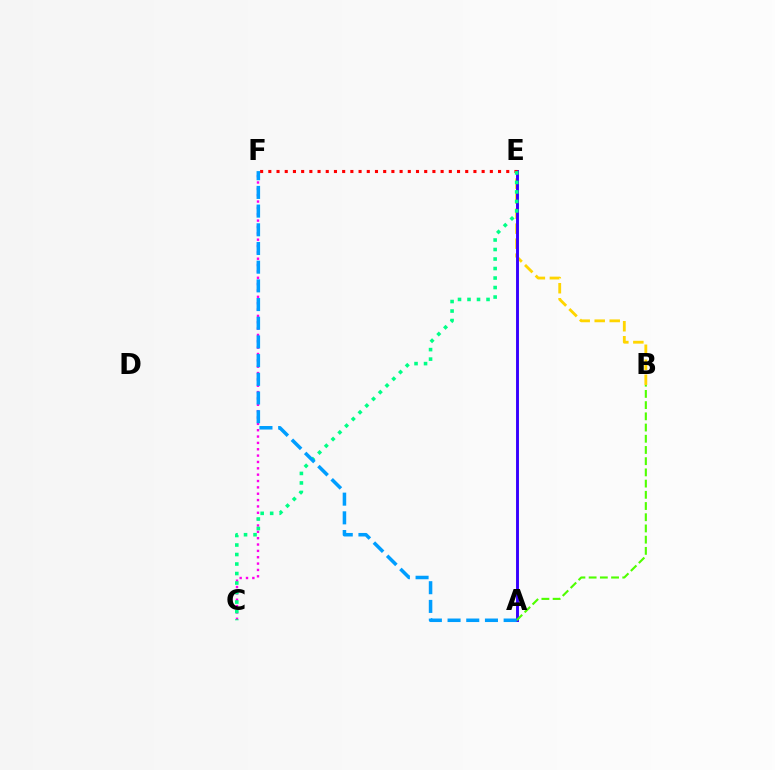{('B', 'E'): [{'color': '#ffd500', 'line_style': 'dashed', 'thickness': 2.04}], ('A', 'E'): [{'color': '#3700ff', 'line_style': 'solid', 'thickness': 2.1}], ('E', 'F'): [{'color': '#ff0000', 'line_style': 'dotted', 'thickness': 2.23}], ('C', 'F'): [{'color': '#ff00ed', 'line_style': 'dotted', 'thickness': 1.73}], ('A', 'B'): [{'color': '#4fff00', 'line_style': 'dashed', 'thickness': 1.52}], ('C', 'E'): [{'color': '#00ff86', 'line_style': 'dotted', 'thickness': 2.58}], ('A', 'F'): [{'color': '#009eff', 'line_style': 'dashed', 'thickness': 2.54}]}